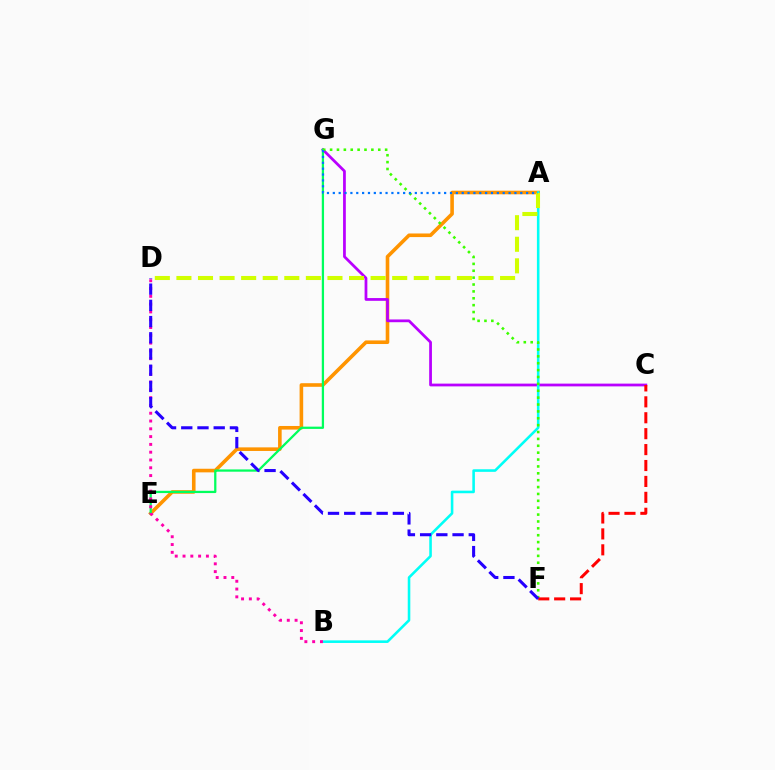{('A', 'E'): [{'color': '#ff9400', 'line_style': 'solid', 'thickness': 2.59}], ('C', 'G'): [{'color': '#b900ff', 'line_style': 'solid', 'thickness': 1.98}], ('A', 'B'): [{'color': '#00fff6', 'line_style': 'solid', 'thickness': 1.86}], ('A', 'D'): [{'color': '#d1ff00', 'line_style': 'dashed', 'thickness': 2.93}], ('E', 'G'): [{'color': '#00ff5c', 'line_style': 'solid', 'thickness': 1.63}], ('F', 'G'): [{'color': '#3dff00', 'line_style': 'dotted', 'thickness': 1.87}], ('A', 'G'): [{'color': '#0074ff', 'line_style': 'dotted', 'thickness': 1.59}], ('C', 'F'): [{'color': '#ff0000', 'line_style': 'dashed', 'thickness': 2.16}], ('B', 'D'): [{'color': '#ff00ac', 'line_style': 'dotted', 'thickness': 2.12}], ('D', 'F'): [{'color': '#2500ff', 'line_style': 'dashed', 'thickness': 2.2}]}